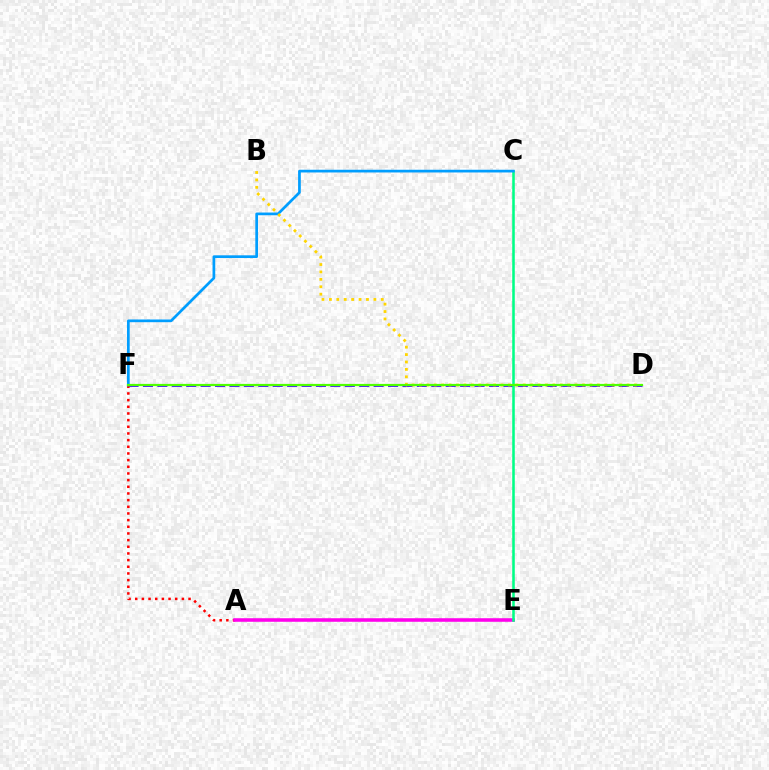{('D', 'F'): [{'color': '#3700ff', 'line_style': 'dashed', 'thickness': 1.96}, {'color': '#4fff00', 'line_style': 'solid', 'thickness': 1.59}], ('A', 'F'): [{'color': '#ff0000', 'line_style': 'dotted', 'thickness': 1.81}], ('A', 'E'): [{'color': '#ff00ed', 'line_style': 'solid', 'thickness': 2.56}], ('C', 'E'): [{'color': '#00ff86', 'line_style': 'solid', 'thickness': 1.84}], ('C', 'F'): [{'color': '#009eff', 'line_style': 'solid', 'thickness': 1.95}], ('B', 'D'): [{'color': '#ffd500', 'line_style': 'dotted', 'thickness': 2.01}]}